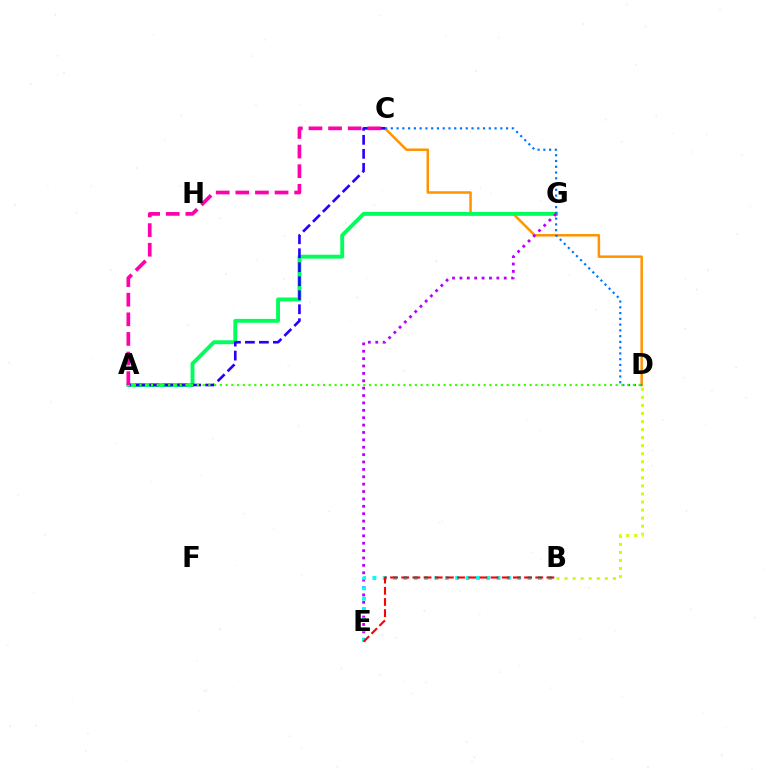{('C', 'D'): [{'color': '#ff9400', 'line_style': 'solid', 'thickness': 1.8}, {'color': '#0074ff', 'line_style': 'dotted', 'thickness': 1.57}], ('A', 'G'): [{'color': '#00ff5c', 'line_style': 'solid', 'thickness': 2.8}], ('E', 'G'): [{'color': '#b900ff', 'line_style': 'dotted', 'thickness': 2.01}], ('B', 'E'): [{'color': '#00fff6', 'line_style': 'dotted', 'thickness': 2.81}, {'color': '#ff0000', 'line_style': 'dashed', 'thickness': 1.52}], ('A', 'C'): [{'color': '#2500ff', 'line_style': 'dashed', 'thickness': 1.9}, {'color': '#ff00ac', 'line_style': 'dashed', 'thickness': 2.66}], ('A', 'D'): [{'color': '#3dff00', 'line_style': 'dotted', 'thickness': 1.56}], ('B', 'D'): [{'color': '#d1ff00', 'line_style': 'dotted', 'thickness': 2.19}]}